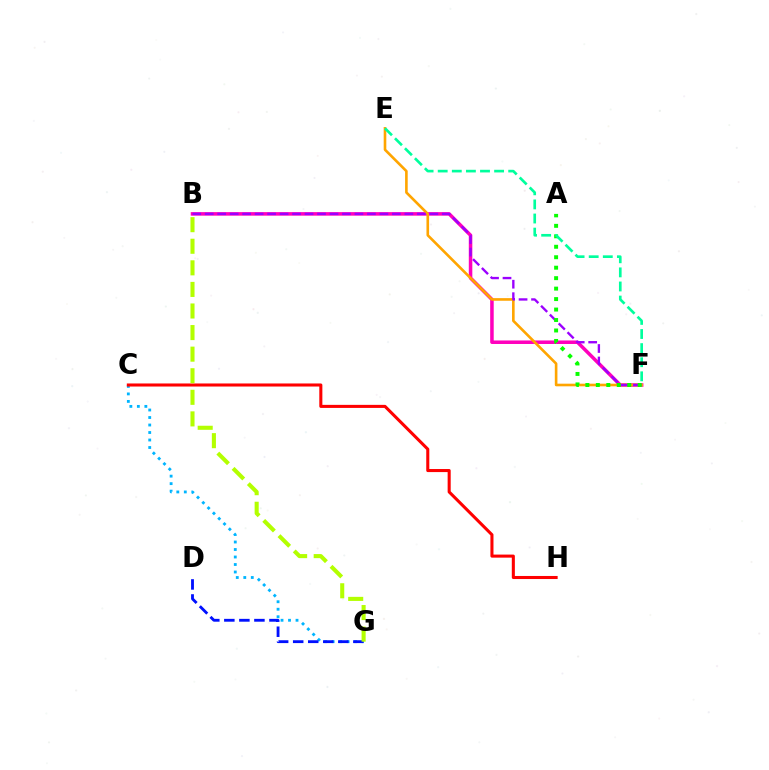{('B', 'F'): [{'color': '#ff00bd', 'line_style': 'solid', 'thickness': 2.54}, {'color': '#9b00ff', 'line_style': 'dashed', 'thickness': 1.7}], ('E', 'F'): [{'color': '#ffa500', 'line_style': 'solid', 'thickness': 1.89}, {'color': '#00ff9d', 'line_style': 'dashed', 'thickness': 1.92}], ('C', 'G'): [{'color': '#00b5ff', 'line_style': 'dotted', 'thickness': 2.04}], ('A', 'F'): [{'color': '#08ff00', 'line_style': 'dotted', 'thickness': 2.84}], ('C', 'H'): [{'color': '#ff0000', 'line_style': 'solid', 'thickness': 2.2}], ('D', 'G'): [{'color': '#0010ff', 'line_style': 'dashed', 'thickness': 2.04}], ('B', 'G'): [{'color': '#b3ff00', 'line_style': 'dashed', 'thickness': 2.93}]}